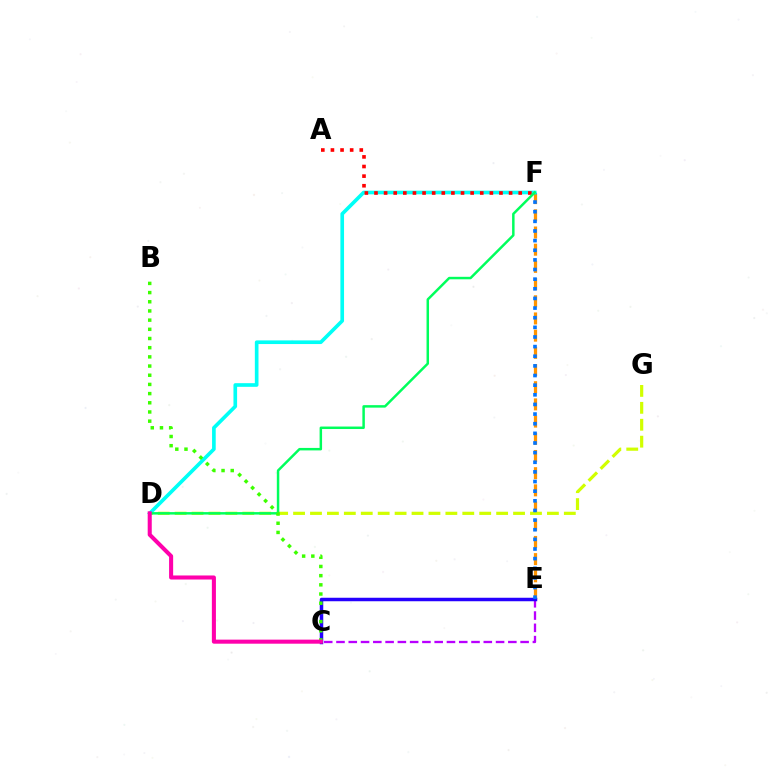{('E', 'F'): [{'color': '#ff9400', 'line_style': 'dashed', 'thickness': 2.34}, {'color': '#0074ff', 'line_style': 'dotted', 'thickness': 2.62}], ('C', 'E'): [{'color': '#b900ff', 'line_style': 'dashed', 'thickness': 1.67}, {'color': '#2500ff', 'line_style': 'solid', 'thickness': 2.52}], ('D', 'G'): [{'color': '#d1ff00', 'line_style': 'dashed', 'thickness': 2.3}], ('D', 'F'): [{'color': '#00fff6', 'line_style': 'solid', 'thickness': 2.63}, {'color': '#00ff5c', 'line_style': 'solid', 'thickness': 1.79}], ('A', 'F'): [{'color': '#ff0000', 'line_style': 'dotted', 'thickness': 2.61}], ('B', 'C'): [{'color': '#3dff00', 'line_style': 'dotted', 'thickness': 2.5}], ('C', 'D'): [{'color': '#ff00ac', 'line_style': 'solid', 'thickness': 2.92}]}